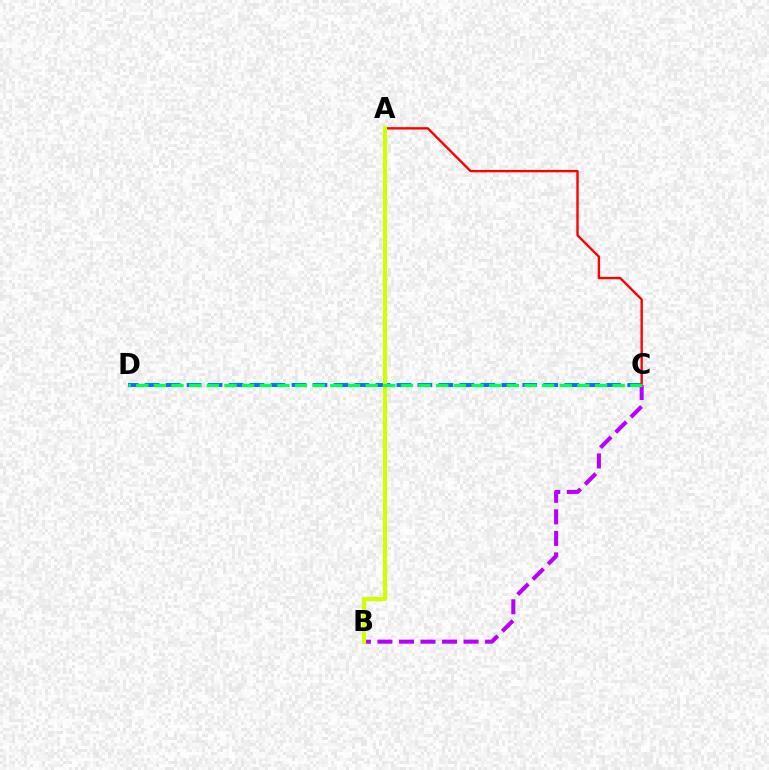{('C', 'D'): [{'color': '#0074ff', 'line_style': 'dashed', 'thickness': 2.85}, {'color': '#00ff5c', 'line_style': 'dashed', 'thickness': 2.4}], ('B', 'C'): [{'color': '#b900ff', 'line_style': 'dashed', 'thickness': 2.93}], ('A', 'C'): [{'color': '#ff0000', 'line_style': 'solid', 'thickness': 1.71}], ('A', 'B'): [{'color': '#d1ff00', 'line_style': 'solid', 'thickness': 2.98}]}